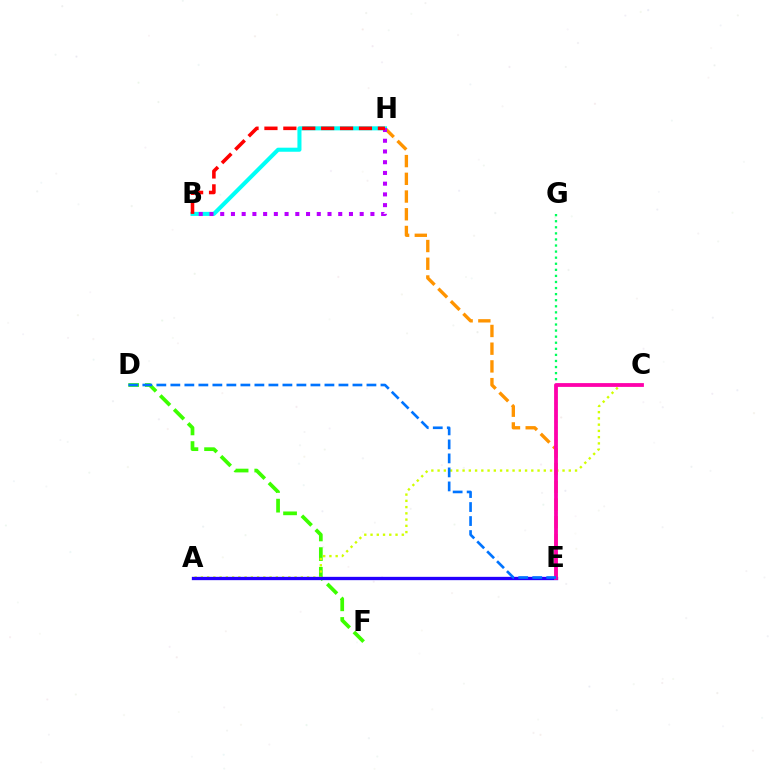{('E', 'H'): [{'color': '#ff9400', 'line_style': 'dashed', 'thickness': 2.41}], ('B', 'H'): [{'color': '#00fff6', 'line_style': 'solid', 'thickness': 2.92}, {'color': '#b900ff', 'line_style': 'dotted', 'thickness': 2.91}, {'color': '#ff0000', 'line_style': 'dashed', 'thickness': 2.57}], ('D', 'F'): [{'color': '#3dff00', 'line_style': 'dashed', 'thickness': 2.67}], ('E', 'G'): [{'color': '#00ff5c', 'line_style': 'dotted', 'thickness': 1.65}], ('A', 'C'): [{'color': '#d1ff00', 'line_style': 'dotted', 'thickness': 1.7}], ('A', 'E'): [{'color': '#2500ff', 'line_style': 'solid', 'thickness': 2.38}], ('C', 'E'): [{'color': '#ff00ac', 'line_style': 'solid', 'thickness': 2.73}], ('D', 'E'): [{'color': '#0074ff', 'line_style': 'dashed', 'thickness': 1.9}]}